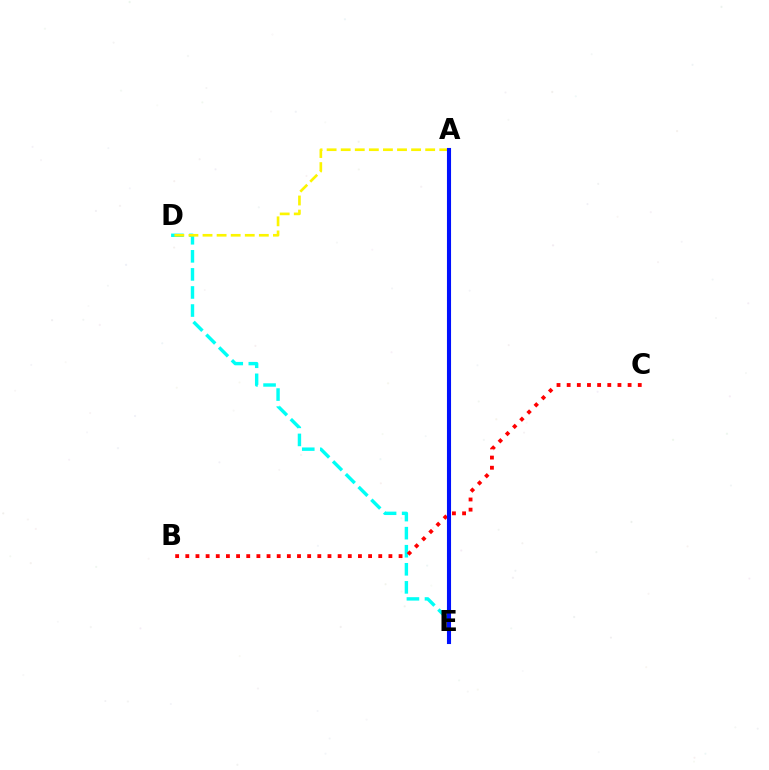{('A', 'E'): [{'color': '#08ff00', 'line_style': 'dotted', 'thickness': 2.9}, {'color': '#ee00ff', 'line_style': 'solid', 'thickness': 2.13}, {'color': '#0010ff', 'line_style': 'solid', 'thickness': 2.94}], ('D', 'E'): [{'color': '#00fff6', 'line_style': 'dashed', 'thickness': 2.45}], ('B', 'C'): [{'color': '#ff0000', 'line_style': 'dotted', 'thickness': 2.76}], ('A', 'D'): [{'color': '#fcf500', 'line_style': 'dashed', 'thickness': 1.91}]}